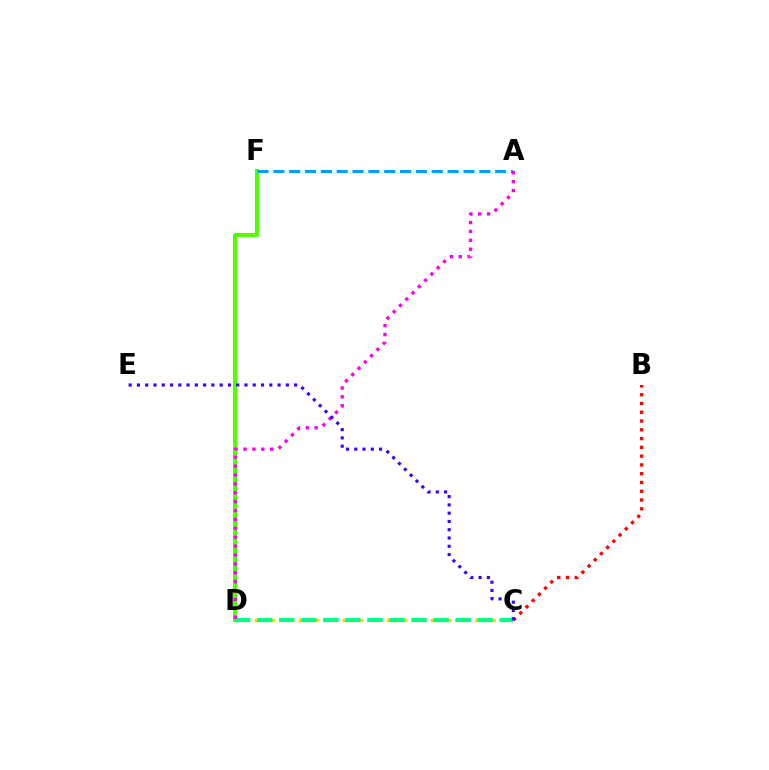{('D', 'F'): [{'color': '#4fff00', 'line_style': 'solid', 'thickness': 2.95}], ('C', 'D'): [{'color': '#ffd500', 'line_style': 'dotted', 'thickness': 2.4}, {'color': '#00ff86', 'line_style': 'dashed', 'thickness': 2.99}], ('B', 'C'): [{'color': '#ff0000', 'line_style': 'dotted', 'thickness': 2.38}], ('A', 'F'): [{'color': '#009eff', 'line_style': 'dashed', 'thickness': 2.15}], ('A', 'D'): [{'color': '#ff00ed', 'line_style': 'dotted', 'thickness': 2.42}], ('C', 'E'): [{'color': '#3700ff', 'line_style': 'dotted', 'thickness': 2.25}]}